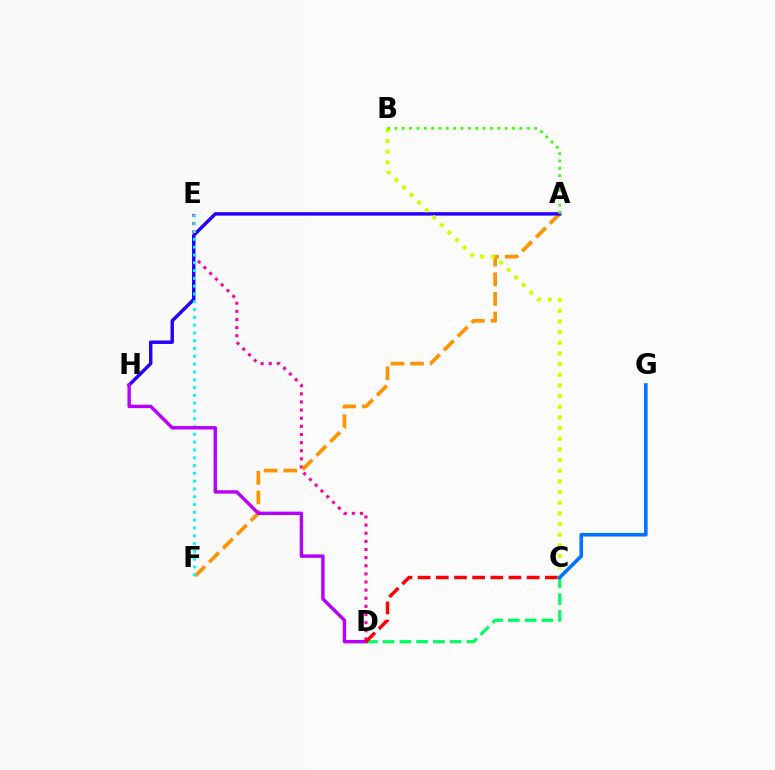{('D', 'E'): [{'color': '#ff00ac', 'line_style': 'dotted', 'thickness': 2.21}], ('A', 'F'): [{'color': '#ff9400', 'line_style': 'dashed', 'thickness': 2.66}], ('A', 'H'): [{'color': '#2500ff', 'line_style': 'solid', 'thickness': 2.48}], ('C', 'D'): [{'color': '#00ff5c', 'line_style': 'dashed', 'thickness': 2.28}, {'color': '#ff0000', 'line_style': 'dashed', 'thickness': 2.47}], ('E', 'F'): [{'color': '#00fff6', 'line_style': 'dotted', 'thickness': 2.12}], ('D', 'H'): [{'color': '#b900ff', 'line_style': 'solid', 'thickness': 2.45}], ('B', 'C'): [{'color': '#d1ff00', 'line_style': 'dotted', 'thickness': 2.9}], ('A', 'B'): [{'color': '#3dff00', 'line_style': 'dotted', 'thickness': 2.0}], ('C', 'G'): [{'color': '#0074ff', 'line_style': 'solid', 'thickness': 2.6}]}